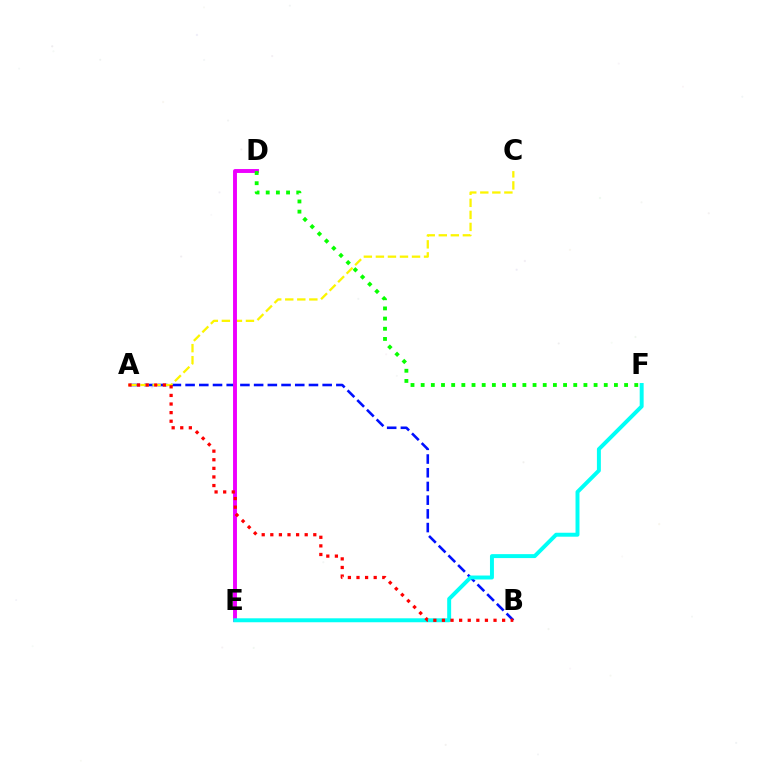{('A', 'B'): [{'color': '#0010ff', 'line_style': 'dashed', 'thickness': 1.86}, {'color': '#ff0000', 'line_style': 'dotted', 'thickness': 2.34}], ('A', 'C'): [{'color': '#fcf500', 'line_style': 'dashed', 'thickness': 1.64}], ('D', 'E'): [{'color': '#ee00ff', 'line_style': 'solid', 'thickness': 2.82}], ('D', 'F'): [{'color': '#08ff00', 'line_style': 'dotted', 'thickness': 2.76}], ('E', 'F'): [{'color': '#00fff6', 'line_style': 'solid', 'thickness': 2.84}]}